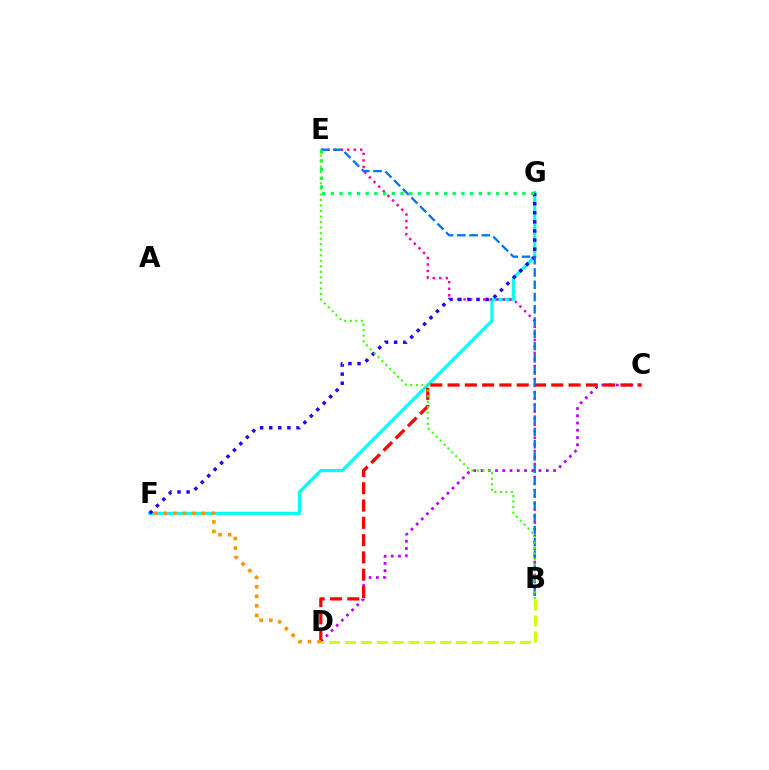{('F', 'G'): [{'color': '#00fff6', 'line_style': 'solid', 'thickness': 2.26}, {'color': '#2500ff', 'line_style': 'dotted', 'thickness': 2.47}], ('C', 'D'): [{'color': '#b900ff', 'line_style': 'dotted', 'thickness': 1.97}, {'color': '#ff0000', 'line_style': 'dashed', 'thickness': 2.35}], ('B', 'E'): [{'color': '#ff00ac', 'line_style': 'dotted', 'thickness': 1.77}, {'color': '#0074ff', 'line_style': 'dashed', 'thickness': 1.67}, {'color': '#3dff00', 'line_style': 'dotted', 'thickness': 1.5}], ('D', 'F'): [{'color': '#ff9400', 'line_style': 'dotted', 'thickness': 2.59}], ('B', 'D'): [{'color': '#d1ff00', 'line_style': 'dashed', 'thickness': 2.16}], ('E', 'G'): [{'color': '#00ff5c', 'line_style': 'dotted', 'thickness': 2.36}]}